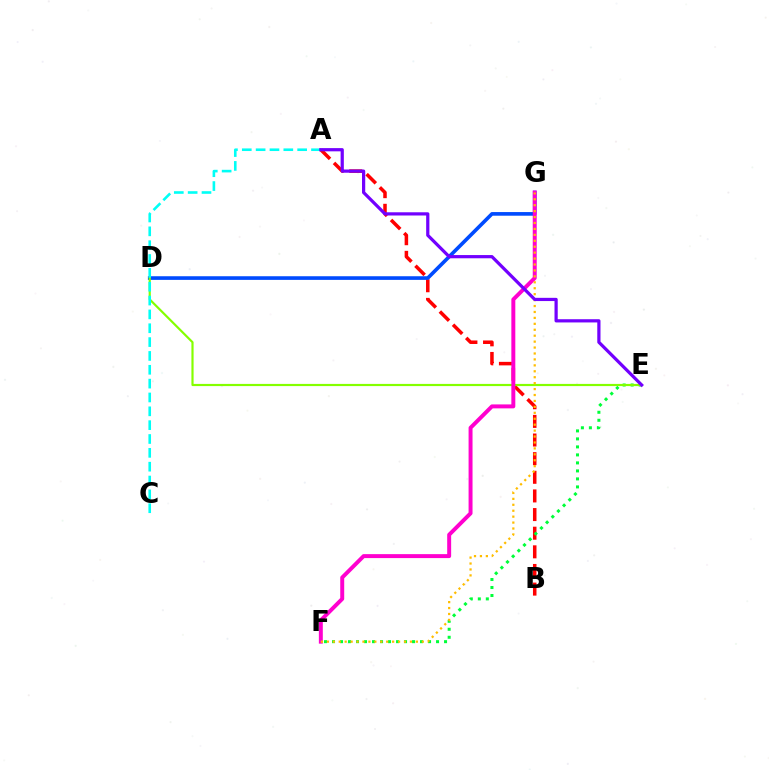{('A', 'B'): [{'color': '#ff0000', 'line_style': 'dashed', 'thickness': 2.53}], ('D', 'G'): [{'color': '#004bff', 'line_style': 'solid', 'thickness': 2.62}], ('E', 'F'): [{'color': '#00ff39', 'line_style': 'dotted', 'thickness': 2.17}], ('D', 'E'): [{'color': '#84ff00', 'line_style': 'solid', 'thickness': 1.57}], ('A', 'C'): [{'color': '#00fff6', 'line_style': 'dashed', 'thickness': 1.88}], ('F', 'G'): [{'color': '#ff00cf', 'line_style': 'solid', 'thickness': 2.85}, {'color': '#ffbd00', 'line_style': 'dotted', 'thickness': 1.61}], ('A', 'E'): [{'color': '#7200ff', 'line_style': 'solid', 'thickness': 2.32}]}